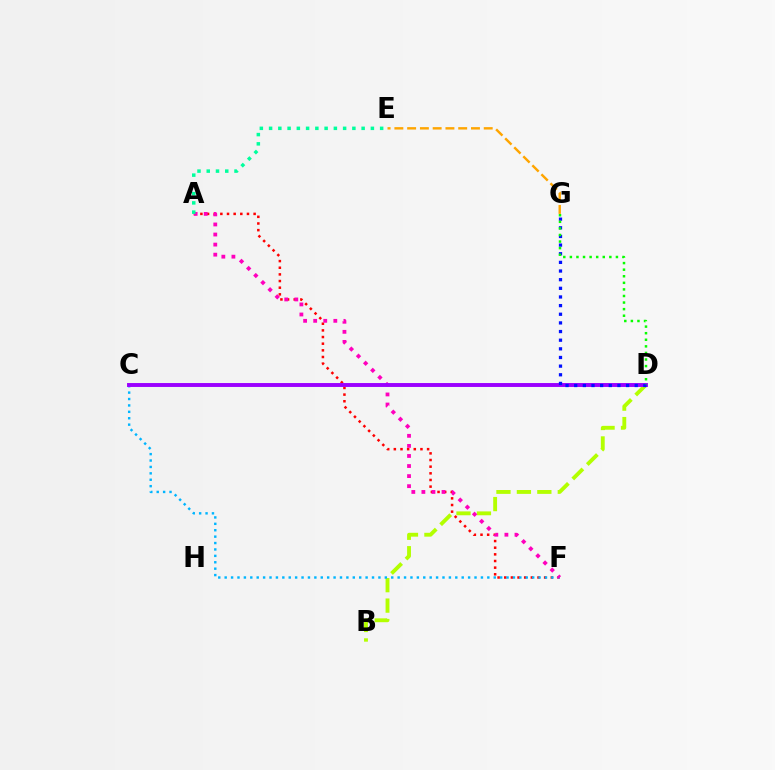{('B', 'D'): [{'color': '#b3ff00', 'line_style': 'dashed', 'thickness': 2.78}], ('A', 'F'): [{'color': '#ff0000', 'line_style': 'dotted', 'thickness': 1.81}, {'color': '#ff00bd', 'line_style': 'dotted', 'thickness': 2.74}], ('C', 'F'): [{'color': '#00b5ff', 'line_style': 'dotted', 'thickness': 1.74}], ('E', 'G'): [{'color': '#ffa500', 'line_style': 'dashed', 'thickness': 1.73}], ('A', 'E'): [{'color': '#00ff9d', 'line_style': 'dotted', 'thickness': 2.51}], ('C', 'D'): [{'color': '#9b00ff', 'line_style': 'solid', 'thickness': 2.82}], ('D', 'G'): [{'color': '#0010ff', 'line_style': 'dotted', 'thickness': 2.35}, {'color': '#08ff00', 'line_style': 'dotted', 'thickness': 1.79}]}